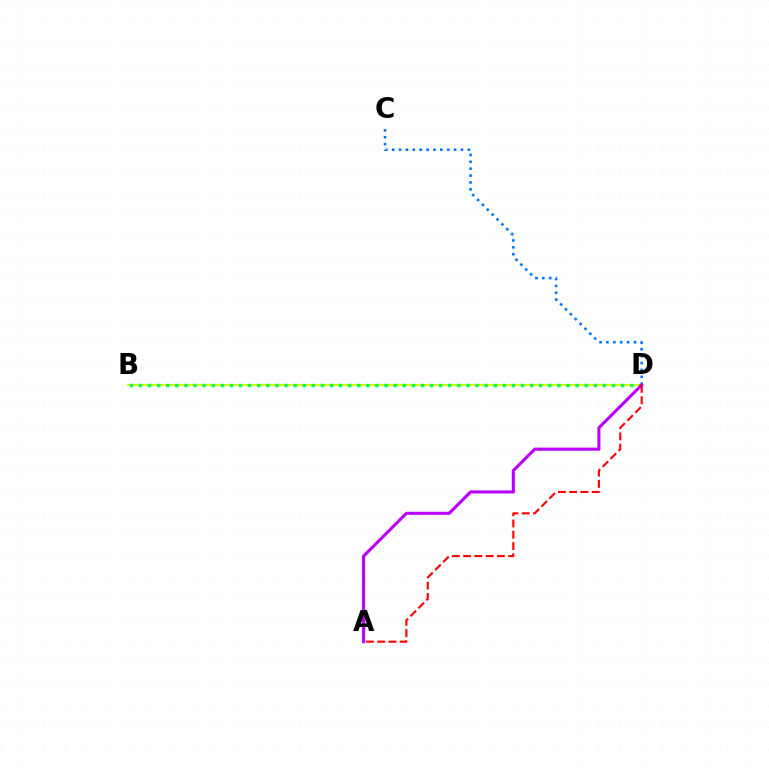{('C', 'D'): [{'color': '#0074ff', 'line_style': 'dotted', 'thickness': 1.87}], ('B', 'D'): [{'color': '#d1ff00', 'line_style': 'solid', 'thickness': 1.51}, {'color': '#00ff5c', 'line_style': 'dotted', 'thickness': 2.47}], ('A', 'D'): [{'color': '#b900ff', 'line_style': 'solid', 'thickness': 2.23}, {'color': '#ff0000', 'line_style': 'dashed', 'thickness': 1.53}]}